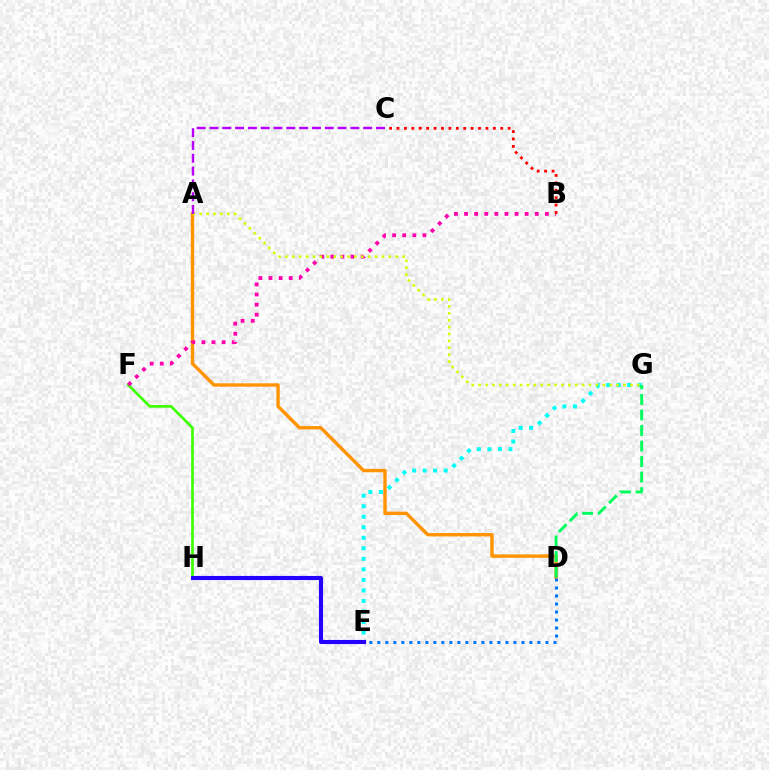{('E', 'G'): [{'color': '#00fff6', 'line_style': 'dotted', 'thickness': 2.86}], ('A', 'D'): [{'color': '#ff9400', 'line_style': 'solid', 'thickness': 2.45}], ('F', 'H'): [{'color': '#3dff00', 'line_style': 'solid', 'thickness': 1.93}], ('D', 'E'): [{'color': '#0074ff', 'line_style': 'dotted', 'thickness': 2.18}], ('B', 'F'): [{'color': '#ff00ac', 'line_style': 'dotted', 'thickness': 2.74}], ('D', 'G'): [{'color': '#00ff5c', 'line_style': 'dashed', 'thickness': 2.11}], ('B', 'C'): [{'color': '#ff0000', 'line_style': 'dotted', 'thickness': 2.01}], ('A', 'G'): [{'color': '#d1ff00', 'line_style': 'dotted', 'thickness': 1.87}], ('E', 'H'): [{'color': '#2500ff', 'line_style': 'solid', 'thickness': 2.96}], ('A', 'C'): [{'color': '#b900ff', 'line_style': 'dashed', 'thickness': 1.74}]}